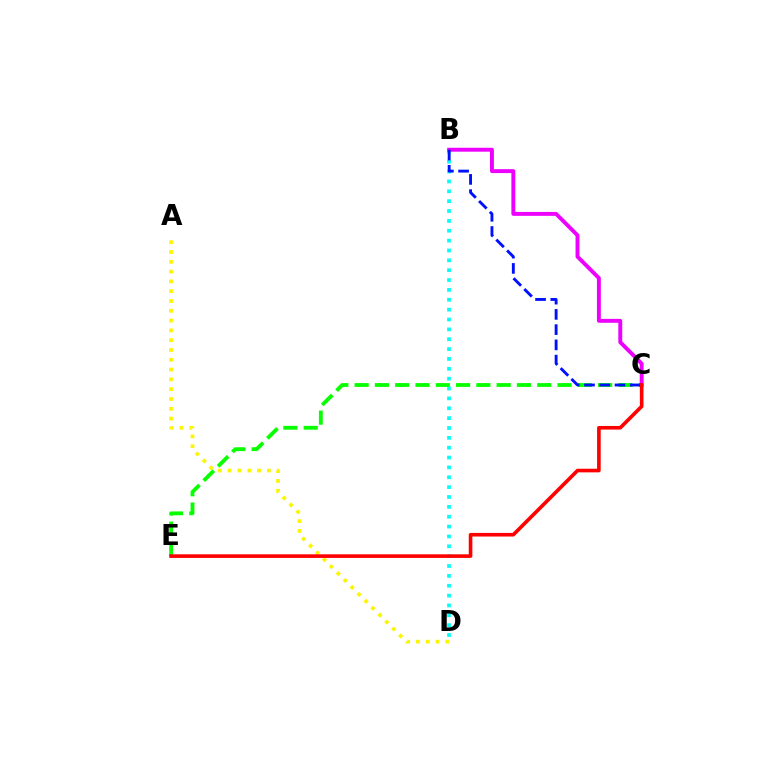{('B', 'D'): [{'color': '#00fff6', 'line_style': 'dotted', 'thickness': 2.68}], ('C', 'E'): [{'color': '#08ff00', 'line_style': 'dashed', 'thickness': 2.76}, {'color': '#ff0000', 'line_style': 'solid', 'thickness': 2.61}], ('B', 'C'): [{'color': '#ee00ff', 'line_style': 'solid', 'thickness': 2.82}, {'color': '#0010ff', 'line_style': 'dashed', 'thickness': 2.07}], ('A', 'D'): [{'color': '#fcf500', 'line_style': 'dotted', 'thickness': 2.66}]}